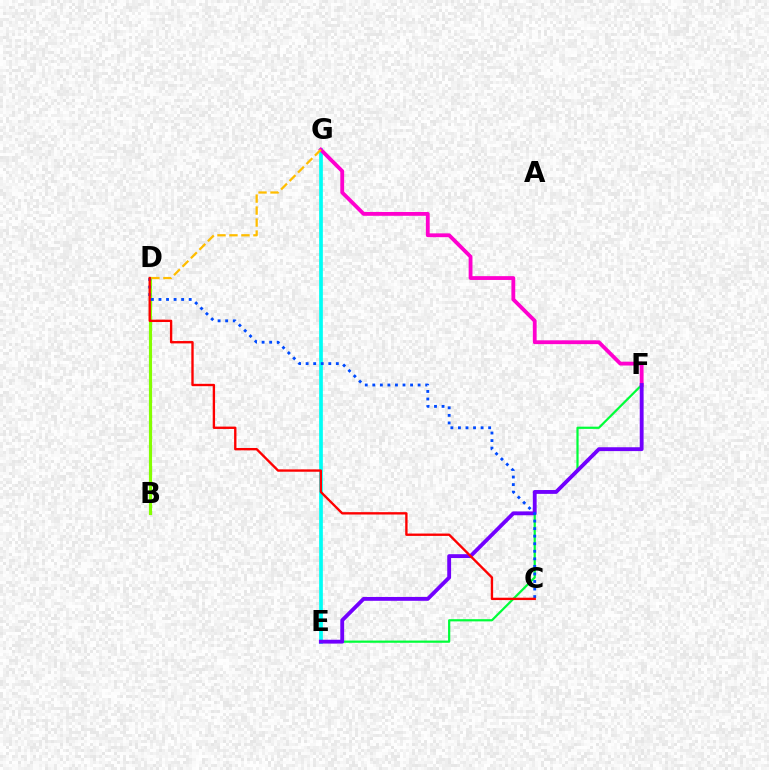{('E', 'F'): [{'color': '#00ff39', 'line_style': 'solid', 'thickness': 1.59}, {'color': '#7200ff', 'line_style': 'solid', 'thickness': 2.77}], ('E', 'G'): [{'color': '#00fff6', 'line_style': 'solid', 'thickness': 2.67}], ('B', 'D'): [{'color': '#84ff00', 'line_style': 'solid', 'thickness': 2.27}], ('F', 'G'): [{'color': '#ff00cf', 'line_style': 'solid', 'thickness': 2.75}], ('D', 'G'): [{'color': '#ffbd00', 'line_style': 'dashed', 'thickness': 1.63}], ('C', 'D'): [{'color': '#004bff', 'line_style': 'dotted', 'thickness': 2.05}, {'color': '#ff0000', 'line_style': 'solid', 'thickness': 1.7}]}